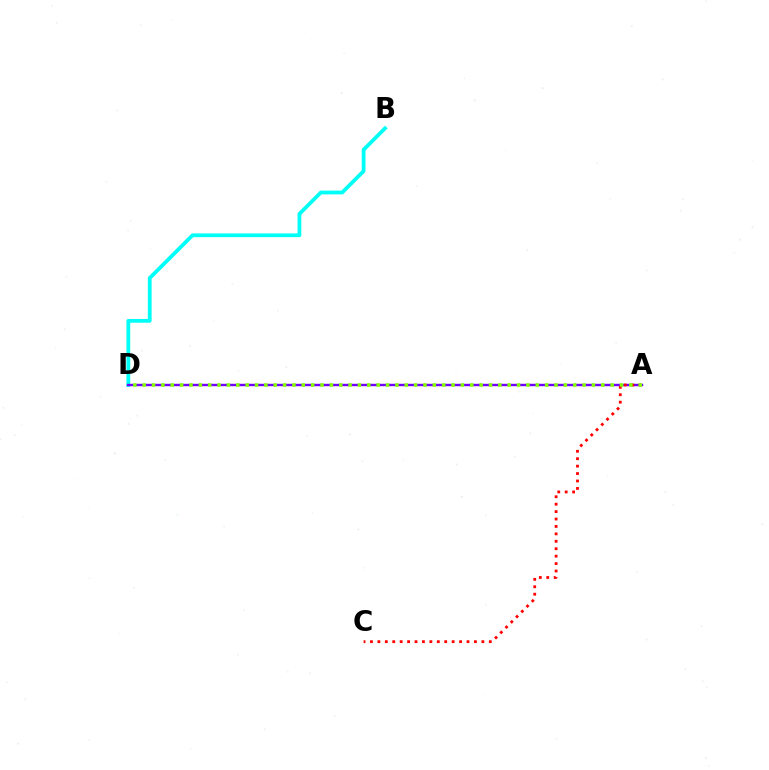{('B', 'D'): [{'color': '#00fff6', 'line_style': 'solid', 'thickness': 2.72}], ('A', 'D'): [{'color': '#7200ff', 'line_style': 'solid', 'thickness': 1.74}, {'color': '#84ff00', 'line_style': 'dotted', 'thickness': 2.54}], ('A', 'C'): [{'color': '#ff0000', 'line_style': 'dotted', 'thickness': 2.02}]}